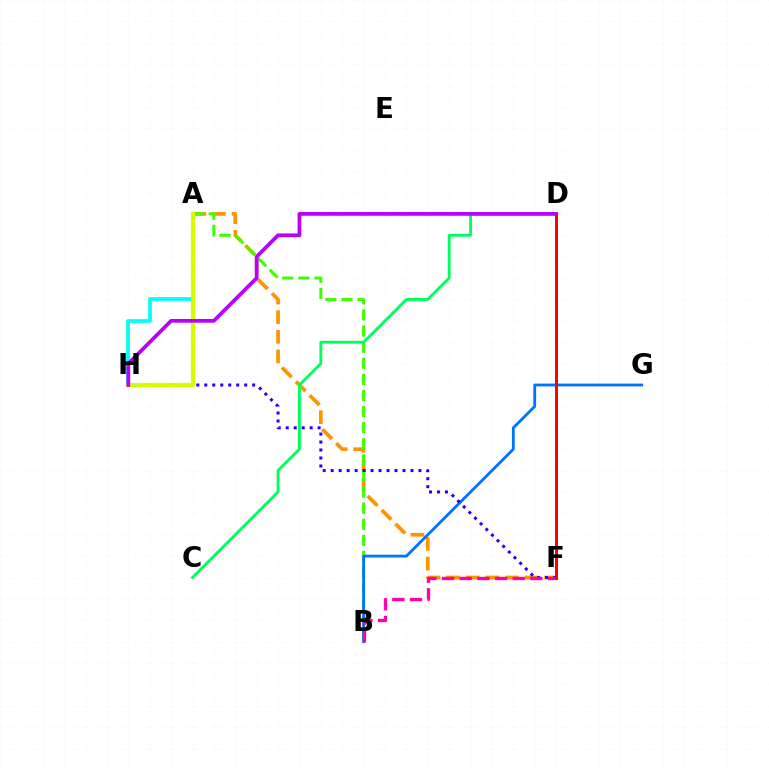{('A', 'F'): [{'color': '#ff9400', 'line_style': 'dashed', 'thickness': 2.66}], ('A', 'B'): [{'color': '#3dff00', 'line_style': 'dashed', 'thickness': 2.19}], ('A', 'H'): [{'color': '#00fff6', 'line_style': 'solid', 'thickness': 2.68}, {'color': '#d1ff00', 'line_style': 'solid', 'thickness': 2.98}], ('B', 'G'): [{'color': '#0074ff', 'line_style': 'solid', 'thickness': 2.03}], ('F', 'H'): [{'color': '#2500ff', 'line_style': 'dotted', 'thickness': 2.17}], ('C', 'D'): [{'color': '#00ff5c', 'line_style': 'solid', 'thickness': 2.07}], ('B', 'F'): [{'color': '#ff00ac', 'line_style': 'dashed', 'thickness': 2.4}], ('D', 'F'): [{'color': '#ff0000', 'line_style': 'solid', 'thickness': 2.14}], ('D', 'H'): [{'color': '#b900ff', 'line_style': 'solid', 'thickness': 2.7}]}